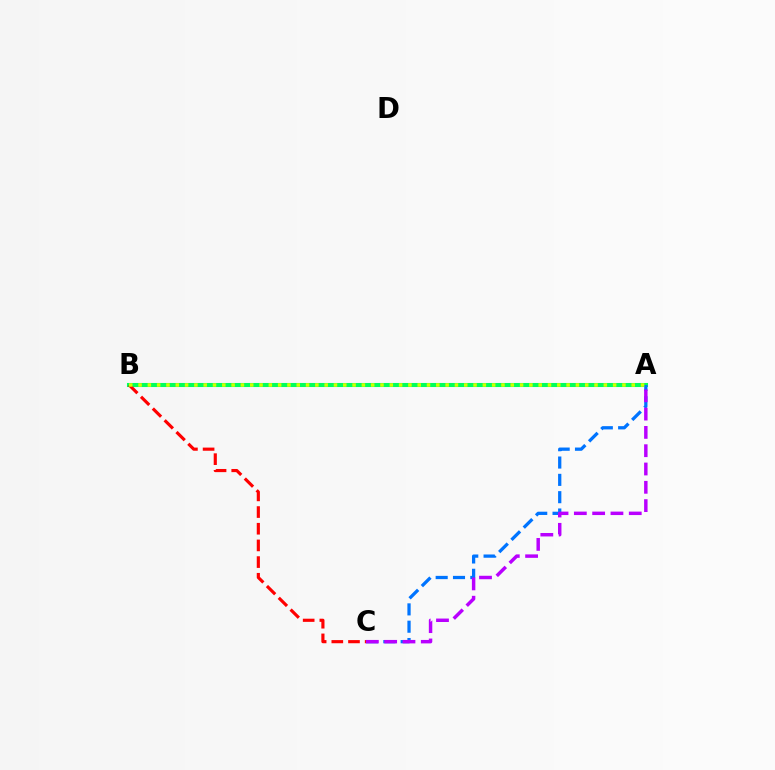{('A', 'B'): [{'color': '#00ff5c', 'line_style': 'solid', 'thickness': 2.93}, {'color': '#d1ff00', 'line_style': 'dotted', 'thickness': 2.53}], ('B', 'C'): [{'color': '#ff0000', 'line_style': 'dashed', 'thickness': 2.27}], ('A', 'C'): [{'color': '#0074ff', 'line_style': 'dashed', 'thickness': 2.35}, {'color': '#b900ff', 'line_style': 'dashed', 'thickness': 2.49}]}